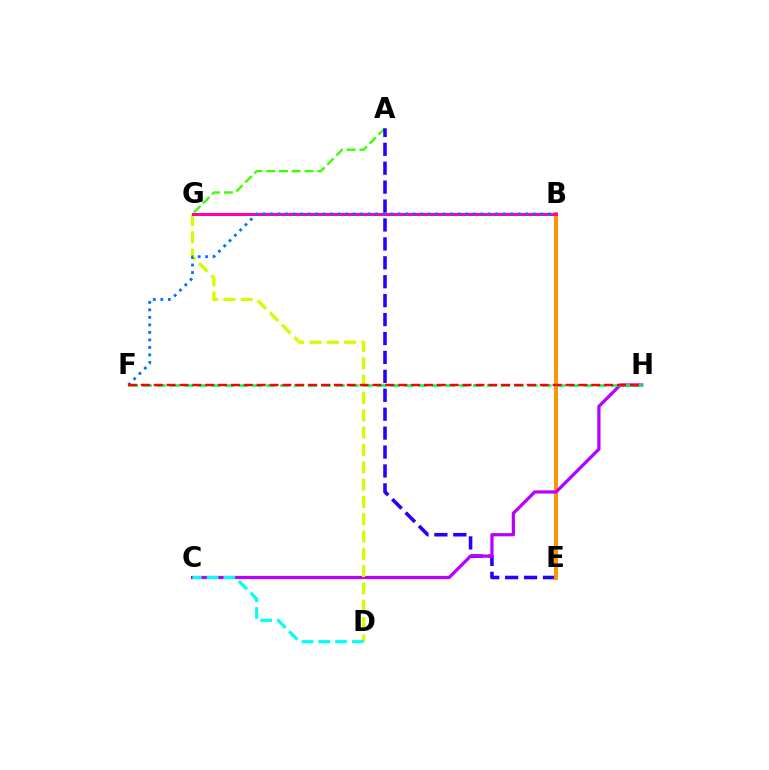{('A', 'G'): [{'color': '#3dff00', 'line_style': 'dashed', 'thickness': 1.73}], ('A', 'E'): [{'color': '#2500ff', 'line_style': 'dashed', 'thickness': 2.57}], ('B', 'E'): [{'color': '#ff9400', 'line_style': 'solid', 'thickness': 2.84}], ('C', 'H'): [{'color': '#b900ff', 'line_style': 'solid', 'thickness': 2.32}], ('D', 'G'): [{'color': '#d1ff00', 'line_style': 'dashed', 'thickness': 2.35}], ('F', 'H'): [{'color': '#00ff5c', 'line_style': 'dashed', 'thickness': 1.87}, {'color': '#ff0000', 'line_style': 'dashed', 'thickness': 1.75}], ('B', 'G'): [{'color': '#ff00ac', 'line_style': 'solid', 'thickness': 2.17}], ('B', 'F'): [{'color': '#0074ff', 'line_style': 'dotted', 'thickness': 2.04}], ('C', 'D'): [{'color': '#00fff6', 'line_style': 'dashed', 'thickness': 2.28}]}